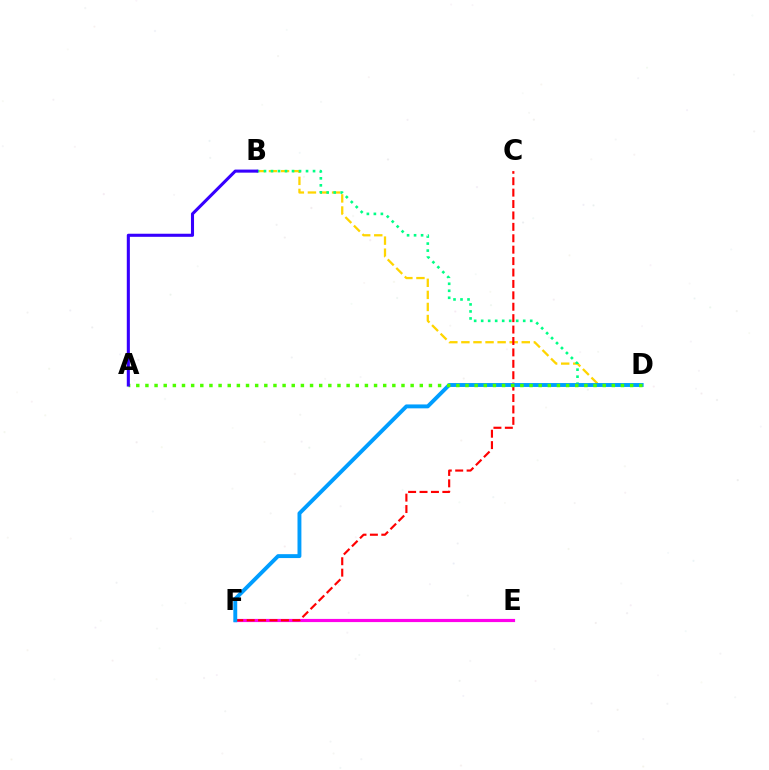{('E', 'F'): [{'color': '#ff00ed', 'line_style': 'solid', 'thickness': 2.28}], ('B', 'D'): [{'color': '#ffd500', 'line_style': 'dashed', 'thickness': 1.64}, {'color': '#00ff86', 'line_style': 'dotted', 'thickness': 1.9}], ('C', 'F'): [{'color': '#ff0000', 'line_style': 'dashed', 'thickness': 1.55}], ('D', 'F'): [{'color': '#009eff', 'line_style': 'solid', 'thickness': 2.81}], ('A', 'D'): [{'color': '#4fff00', 'line_style': 'dotted', 'thickness': 2.48}], ('A', 'B'): [{'color': '#3700ff', 'line_style': 'solid', 'thickness': 2.22}]}